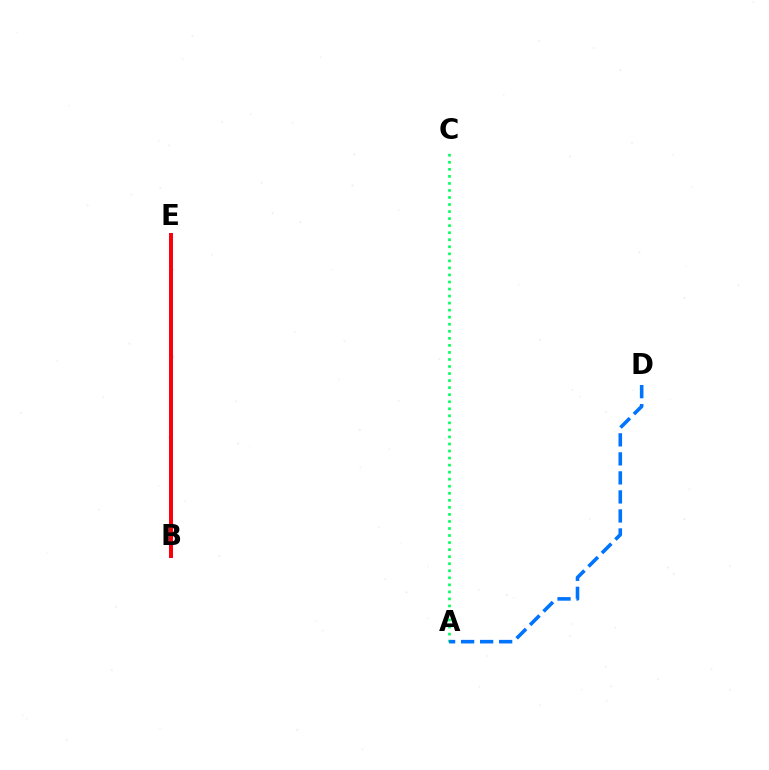{('A', 'C'): [{'color': '#00ff5c', 'line_style': 'dotted', 'thickness': 1.91}], ('B', 'E'): [{'color': '#d1ff00', 'line_style': 'solid', 'thickness': 2.14}, {'color': '#b900ff', 'line_style': 'solid', 'thickness': 2.81}, {'color': '#ff0000', 'line_style': 'solid', 'thickness': 2.73}], ('A', 'D'): [{'color': '#0074ff', 'line_style': 'dashed', 'thickness': 2.58}]}